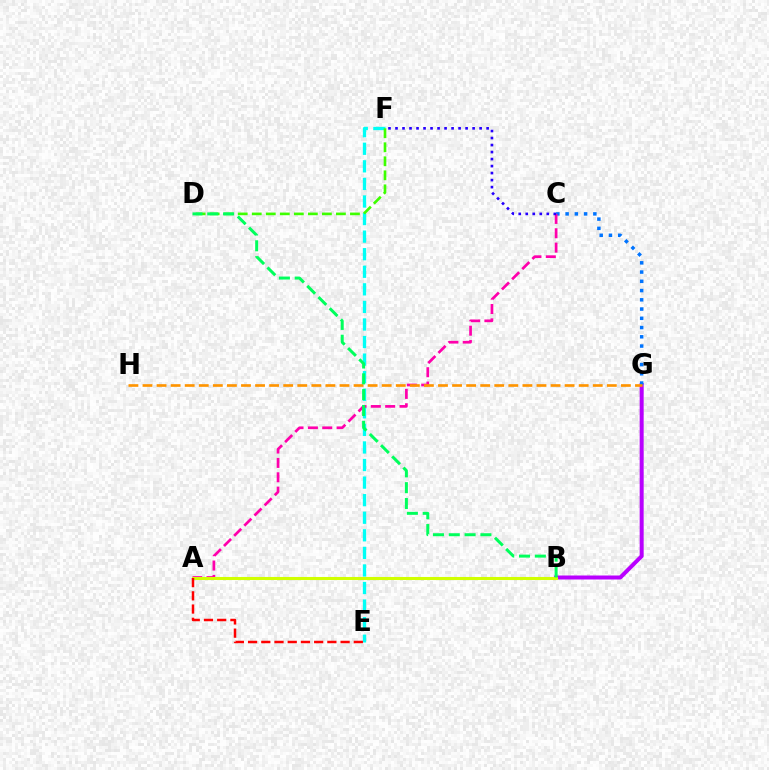{('B', 'G'): [{'color': '#b900ff', 'line_style': 'solid', 'thickness': 2.88}], ('E', 'F'): [{'color': '#00fff6', 'line_style': 'dashed', 'thickness': 2.39}], ('C', 'G'): [{'color': '#0074ff', 'line_style': 'dotted', 'thickness': 2.51}], ('A', 'C'): [{'color': '#ff00ac', 'line_style': 'dashed', 'thickness': 1.95}], ('A', 'B'): [{'color': '#d1ff00', 'line_style': 'solid', 'thickness': 2.21}], ('D', 'F'): [{'color': '#3dff00', 'line_style': 'dashed', 'thickness': 1.91}], ('G', 'H'): [{'color': '#ff9400', 'line_style': 'dashed', 'thickness': 1.91}], ('B', 'D'): [{'color': '#00ff5c', 'line_style': 'dashed', 'thickness': 2.15}], ('A', 'E'): [{'color': '#ff0000', 'line_style': 'dashed', 'thickness': 1.8}], ('C', 'F'): [{'color': '#2500ff', 'line_style': 'dotted', 'thickness': 1.9}]}